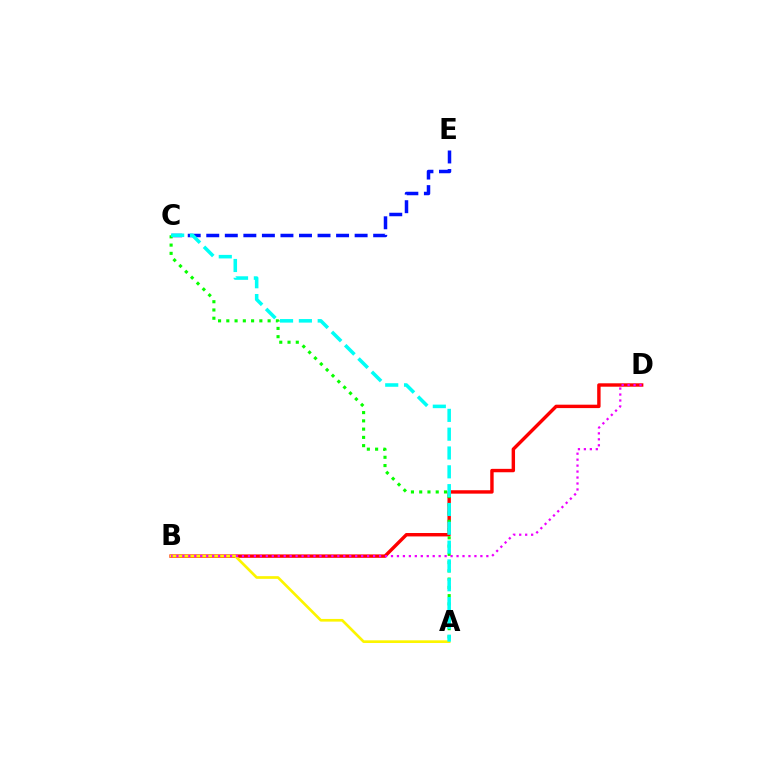{('B', 'D'): [{'color': '#ff0000', 'line_style': 'solid', 'thickness': 2.46}, {'color': '#ee00ff', 'line_style': 'dotted', 'thickness': 1.62}], ('C', 'E'): [{'color': '#0010ff', 'line_style': 'dashed', 'thickness': 2.52}], ('A', 'B'): [{'color': '#fcf500', 'line_style': 'solid', 'thickness': 1.93}], ('A', 'C'): [{'color': '#08ff00', 'line_style': 'dotted', 'thickness': 2.24}, {'color': '#00fff6', 'line_style': 'dashed', 'thickness': 2.56}]}